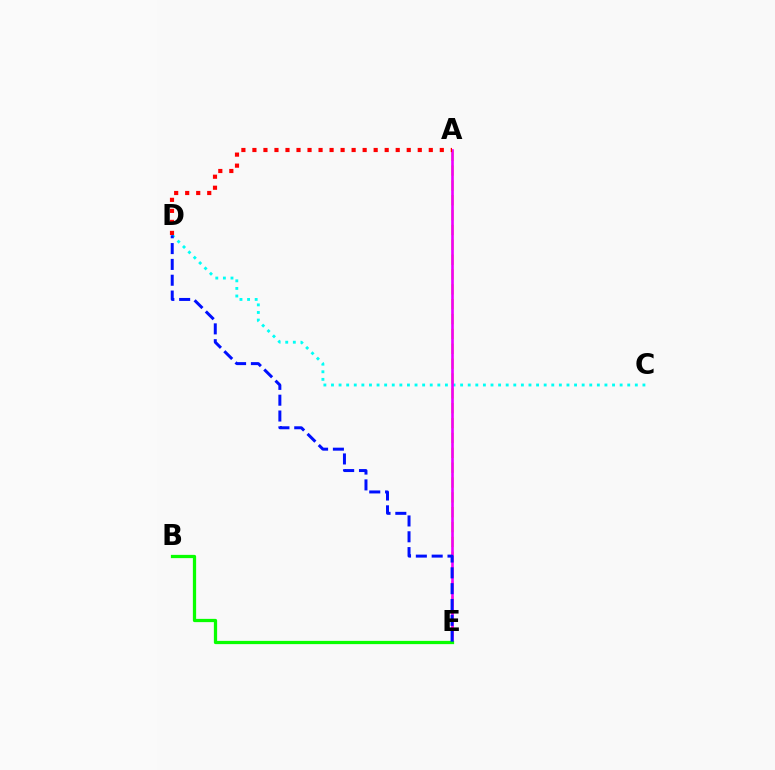{('C', 'D'): [{'color': '#00fff6', 'line_style': 'dotted', 'thickness': 2.06}], ('A', 'E'): [{'color': '#fcf500', 'line_style': 'dashed', 'thickness': 2.02}, {'color': '#ee00ff', 'line_style': 'solid', 'thickness': 1.91}], ('B', 'E'): [{'color': '#08ff00', 'line_style': 'solid', 'thickness': 2.34}], ('A', 'D'): [{'color': '#ff0000', 'line_style': 'dotted', 'thickness': 2.99}], ('D', 'E'): [{'color': '#0010ff', 'line_style': 'dashed', 'thickness': 2.15}]}